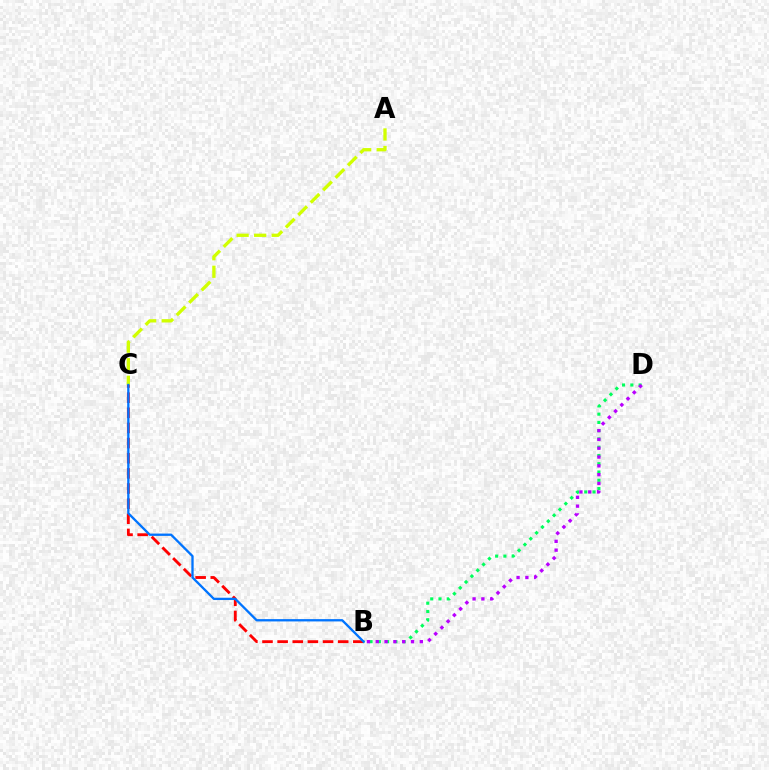{('B', 'C'): [{'color': '#ff0000', 'line_style': 'dashed', 'thickness': 2.06}, {'color': '#0074ff', 'line_style': 'solid', 'thickness': 1.66}], ('B', 'D'): [{'color': '#00ff5c', 'line_style': 'dotted', 'thickness': 2.25}, {'color': '#b900ff', 'line_style': 'dotted', 'thickness': 2.39}], ('A', 'C'): [{'color': '#d1ff00', 'line_style': 'dashed', 'thickness': 2.38}]}